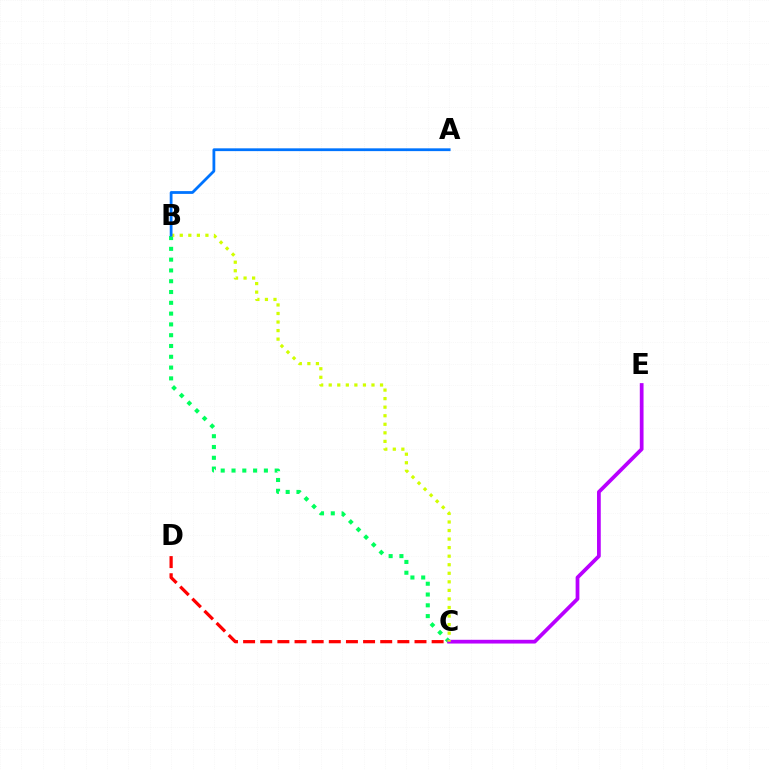{('B', 'C'): [{'color': '#00ff5c', 'line_style': 'dotted', 'thickness': 2.93}, {'color': '#d1ff00', 'line_style': 'dotted', 'thickness': 2.32}], ('C', 'D'): [{'color': '#ff0000', 'line_style': 'dashed', 'thickness': 2.33}], ('C', 'E'): [{'color': '#b900ff', 'line_style': 'solid', 'thickness': 2.69}], ('A', 'B'): [{'color': '#0074ff', 'line_style': 'solid', 'thickness': 2.01}]}